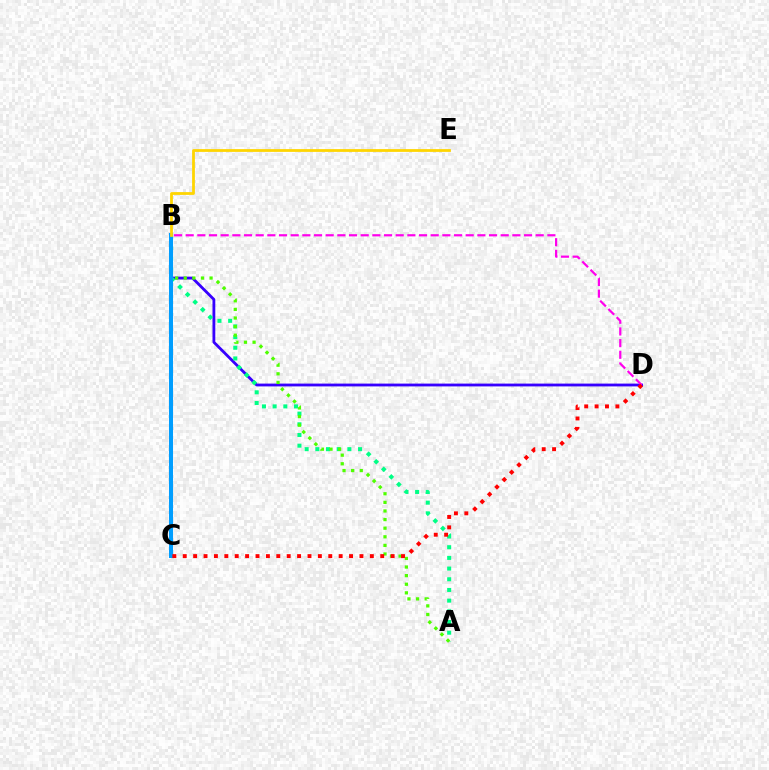{('B', 'D'): [{'color': '#3700ff', 'line_style': 'solid', 'thickness': 2.02}, {'color': '#ff00ed', 'line_style': 'dashed', 'thickness': 1.59}], ('A', 'B'): [{'color': '#00ff86', 'line_style': 'dotted', 'thickness': 2.9}, {'color': '#4fff00', 'line_style': 'dotted', 'thickness': 2.34}], ('B', 'C'): [{'color': '#009eff', 'line_style': 'solid', 'thickness': 2.91}], ('C', 'D'): [{'color': '#ff0000', 'line_style': 'dotted', 'thickness': 2.82}], ('B', 'E'): [{'color': '#ffd500', 'line_style': 'solid', 'thickness': 2.0}]}